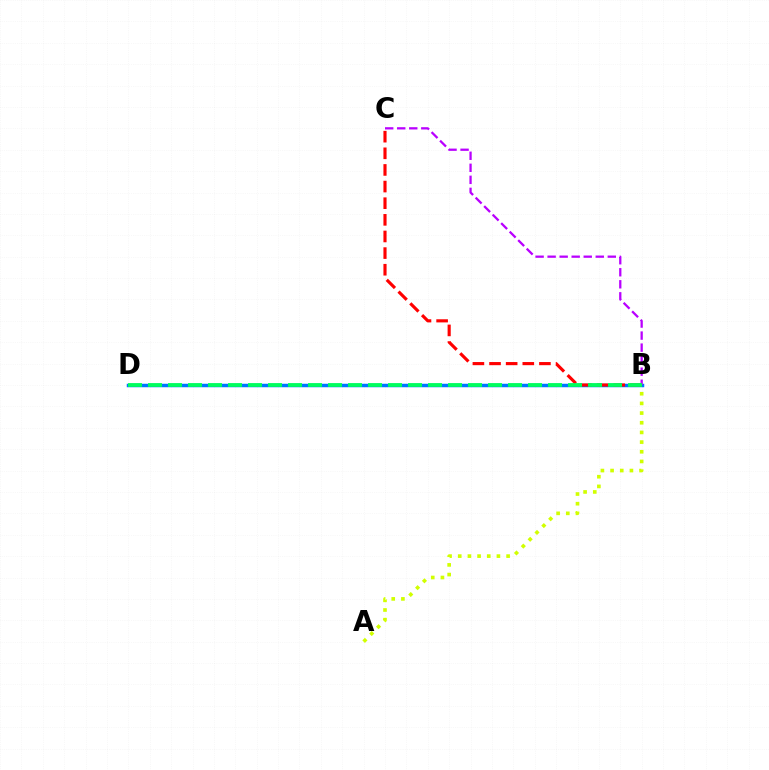{('A', 'B'): [{'color': '#d1ff00', 'line_style': 'dotted', 'thickness': 2.63}], ('B', 'D'): [{'color': '#0074ff', 'line_style': 'solid', 'thickness': 2.5}, {'color': '#00ff5c', 'line_style': 'dashed', 'thickness': 2.72}], ('B', 'C'): [{'color': '#b900ff', 'line_style': 'dashed', 'thickness': 1.63}, {'color': '#ff0000', 'line_style': 'dashed', 'thickness': 2.26}]}